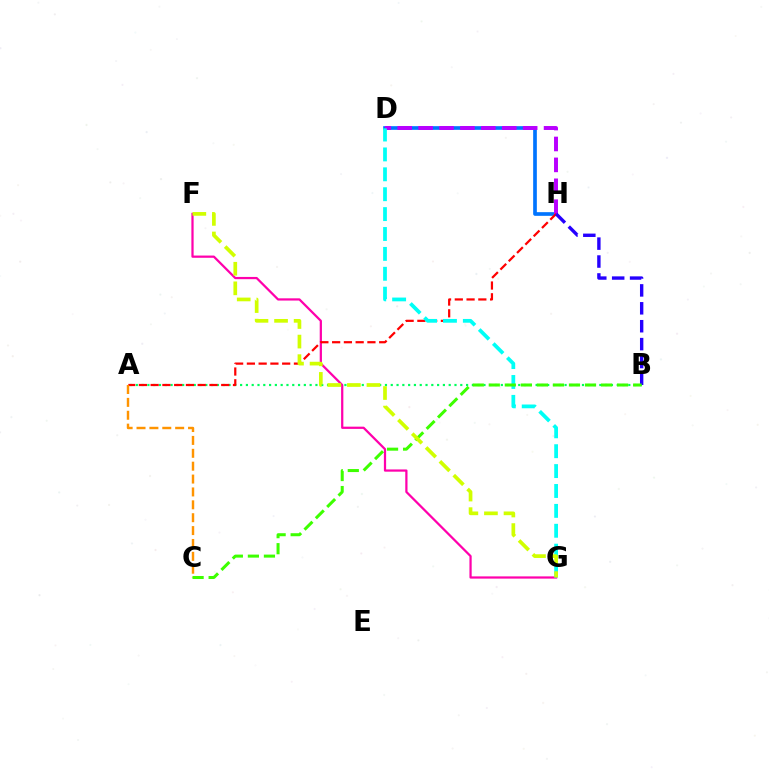{('F', 'G'): [{'color': '#ff00ac', 'line_style': 'solid', 'thickness': 1.61}, {'color': '#d1ff00', 'line_style': 'dashed', 'thickness': 2.66}], ('A', 'B'): [{'color': '#00ff5c', 'line_style': 'dotted', 'thickness': 1.57}], ('D', 'H'): [{'color': '#0074ff', 'line_style': 'solid', 'thickness': 2.64}, {'color': '#b900ff', 'line_style': 'dashed', 'thickness': 2.84}], ('A', 'H'): [{'color': '#ff0000', 'line_style': 'dashed', 'thickness': 1.6}], ('A', 'C'): [{'color': '#ff9400', 'line_style': 'dashed', 'thickness': 1.75}], ('D', 'G'): [{'color': '#00fff6', 'line_style': 'dashed', 'thickness': 2.7}], ('B', 'H'): [{'color': '#2500ff', 'line_style': 'dashed', 'thickness': 2.43}], ('B', 'C'): [{'color': '#3dff00', 'line_style': 'dashed', 'thickness': 2.18}]}